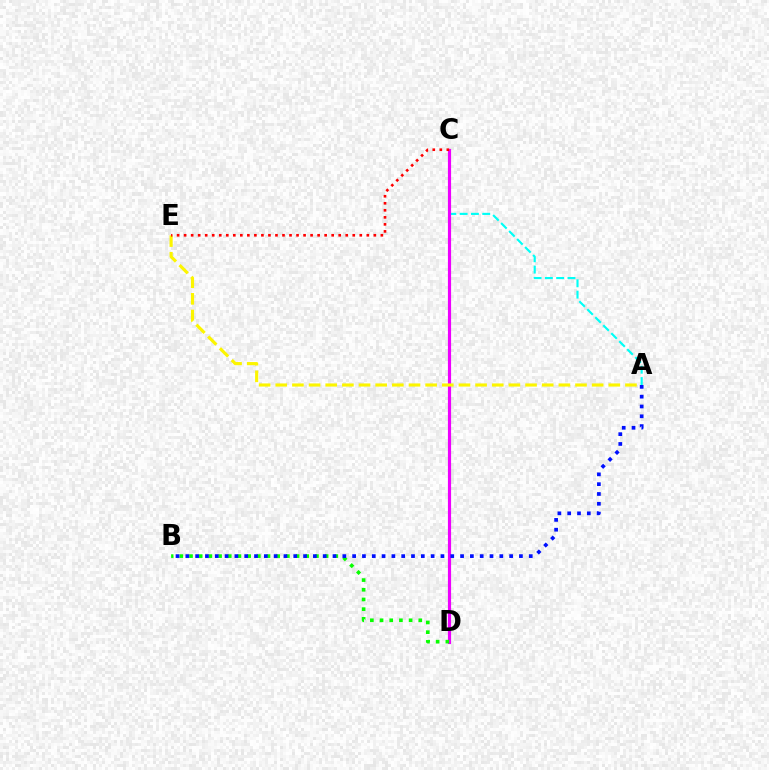{('A', 'C'): [{'color': '#00fff6', 'line_style': 'dashed', 'thickness': 1.54}], ('C', 'D'): [{'color': '#ee00ff', 'line_style': 'solid', 'thickness': 2.28}], ('B', 'D'): [{'color': '#08ff00', 'line_style': 'dotted', 'thickness': 2.63}], ('A', 'E'): [{'color': '#fcf500', 'line_style': 'dashed', 'thickness': 2.26}], ('C', 'E'): [{'color': '#ff0000', 'line_style': 'dotted', 'thickness': 1.91}], ('A', 'B'): [{'color': '#0010ff', 'line_style': 'dotted', 'thickness': 2.67}]}